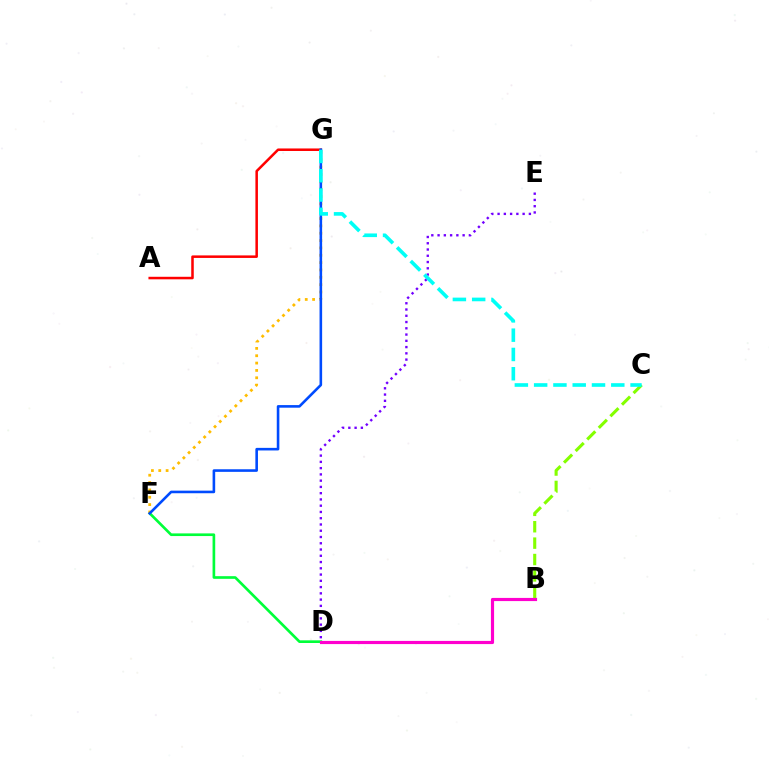{('A', 'G'): [{'color': '#ff0000', 'line_style': 'solid', 'thickness': 1.82}], ('D', 'F'): [{'color': '#00ff39', 'line_style': 'solid', 'thickness': 1.92}], ('B', 'C'): [{'color': '#84ff00', 'line_style': 'dashed', 'thickness': 2.23}], ('B', 'D'): [{'color': '#ff00cf', 'line_style': 'solid', 'thickness': 2.28}], ('F', 'G'): [{'color': '#ffbd00', 'line_style': 'dotted', 'thickness': 2.0}, {'color': '#004bff', 'line_style': 'solid', 'thickness': 1.87}], ('D', 'E'): [{'color': '#7200ff', 'line_style': 'dotted', 'thickness': 1.7}], ('C', 'G'): [{'color': '#00fff6', 'line_style': 'dashed', 'thickness': 2.62}]}